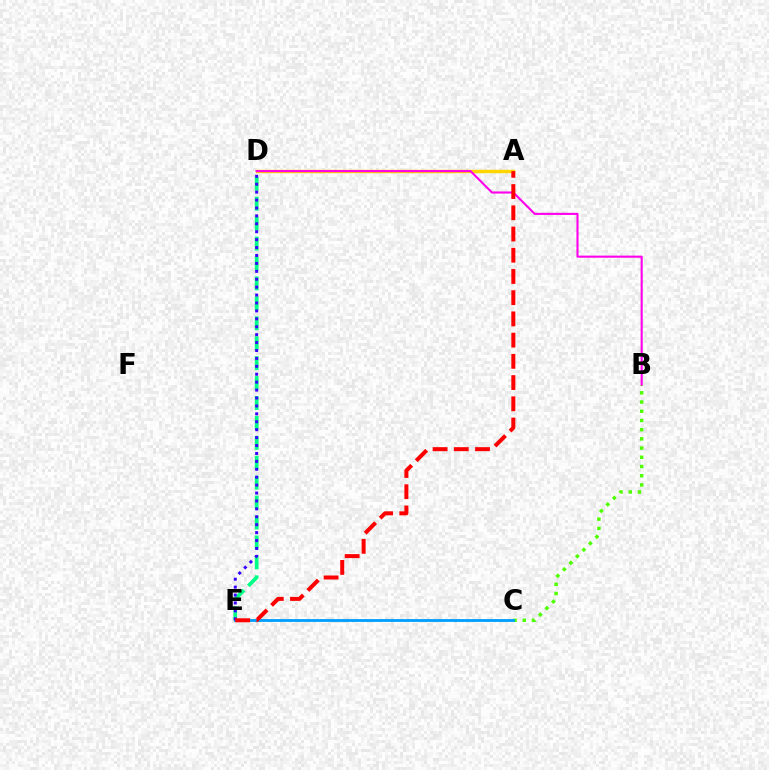{('D', 'E'): [{'color': '#00ff86', 'line_style': 'dashed', 'thickness': 2.71}, {'color': '#3700ff', 'line_style': 'dotted', 'thickness': 2.15}], ('A', 'D'): [{'color': '#ffd500', 'line_style': 'solid', 'thickness': 2.49}], ('B', 'D'): [{'color': '#ff00ed', 'line_style': 'solid', 'thickness': 1.52}], ('B', 'C'): [{'color': '#4fff00', 'line_style': 'dotted', 'thickness': 2.5}], ('C', 'E'): [{'color': '#009eff', 'line_style': 'solid', 'thickness': 2.03}], ('A', 'E'): [{'color': '#ff0000', 'line_style': 'dashed', 'thickness': 2.88}]}